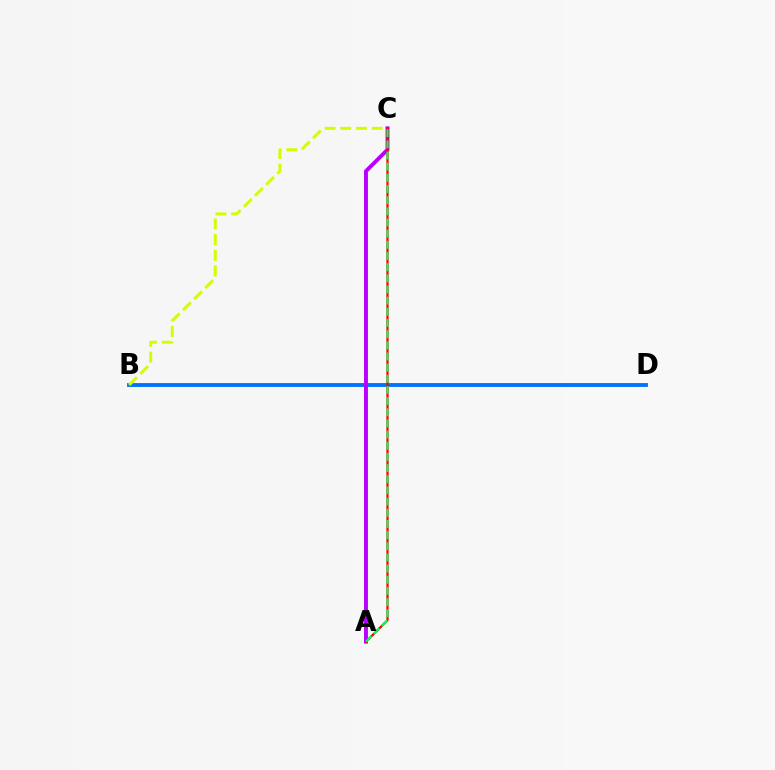{('B', 'D'): [{'color': '#0074ff', 'line_style': 'solid', 'thickness': 2.79}], ('B', 'C'): [{'color': '#d1ff00', 'line_style': 'dashed', 'thickness': 2.13}], ('A', 'C'): [{'color': '#b900ff', 'line_style': 'solid', 'thickness': 2.81}, {'color': '#ff0000', 'line_style': 'solid', 'thickness': 1.6}, {'color': '#00ff5c', 'line_style': 'dashed', 'thickness': 1.52}]}